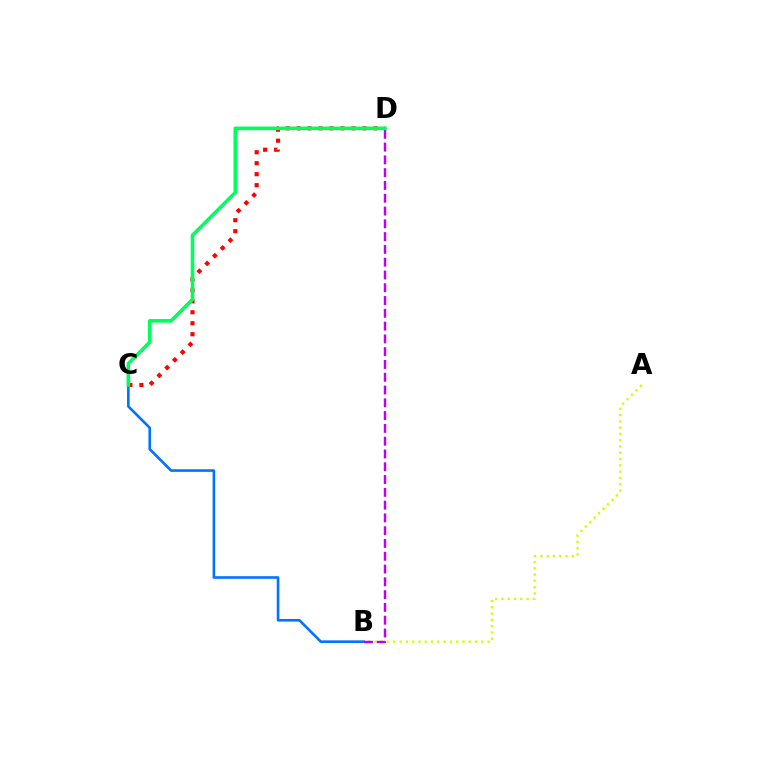{('A', 'B'): [{'color': '#d1ff00', 'line_style': 'dotted', 'thickness': 1.71}], ('C', 'D'): [{'color': '#ff0000', 'line_style': 'dotted', 'thickness': 2.98}, {'color': '#00ff5c', 'line_style': 'solid', 'thickness': 2.59}], ('B', 'C'): [{'color': '#0074ff', 'line_style': 'solid', 'thickness': 1.88}], ('B', 'D'): [{'color': '#b900ff', 'line_style': 'dashed', 'thickness': 1.74}]}